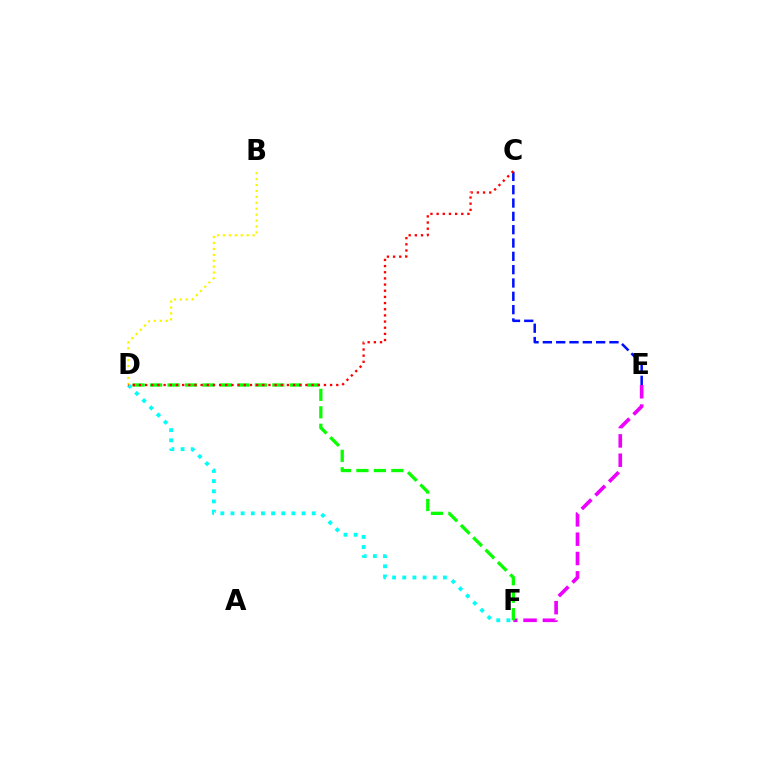{('D', 'F'): [{'color': '#00fff6', 'line_style': 'dotted', 'thickness': 2.76}, {'color': '#08ff00', 'line_style': 'dashed', 'thickness': 2.37}], ('E', 'F'): [{'color': '#ee00ff', 'line_style': 'dashed', 'thickness': 2.63}], ('C', 'E'): [{'color': '#0010ff', 'line_style': 'dashed', 'thickness': 1.81}], ('B', 'D'): [{'color': '#fcf500', 'line_style': 'dotted', 'thickness': 1.61}], ('C', 'D'): [{'color': '#ff0000', 'line_style': 'dotted', 'thickness': 1.68}]}